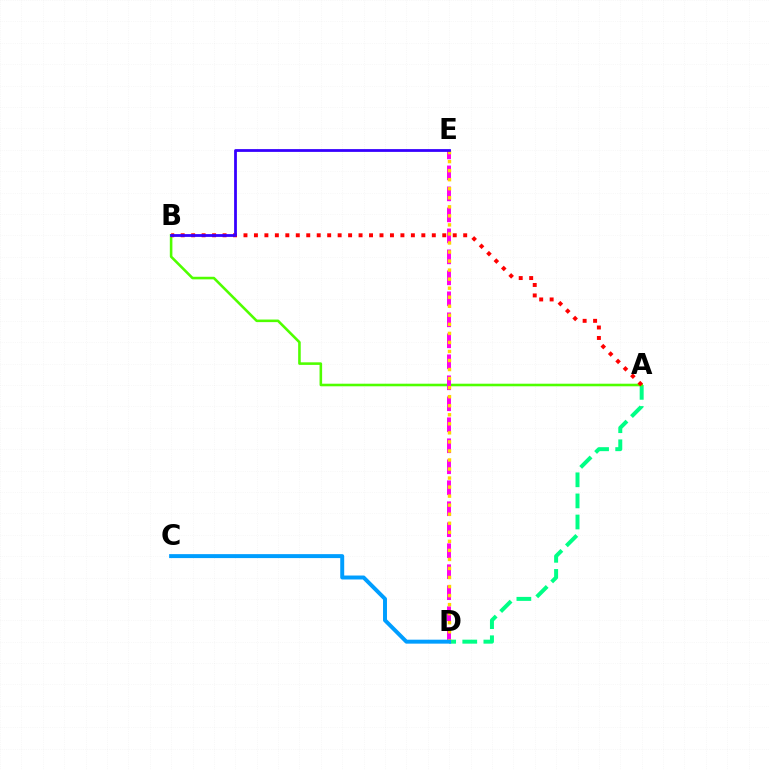{('A', 'D'): [{'color': '#00ff86', 'line_style': 'dashed', 'thickness': 2.87}], ('A', 'B'): [{'color': '#4fff00', 'line_style': 'solid', 'thickness': 1.86}, {'color': '#ff0000', 'line_style': 'dotted', 'thickness': 2.84}], ('D', 'E'): [{'color': '#ff00ed', 'line_style': 'dashed', 'thickness': 2.85}, {'color': '#ffd500', 'line_style': 'dotted', 'thickness': 2.46}], ('B', 'E'): [{'color': '#3700ff', 'line_style': 'solid', 'thickness': 2.0}], ('C', 'D'): [{'color': '#009eff', 'line_style': 'solid', 'thickness': 2.85}]}